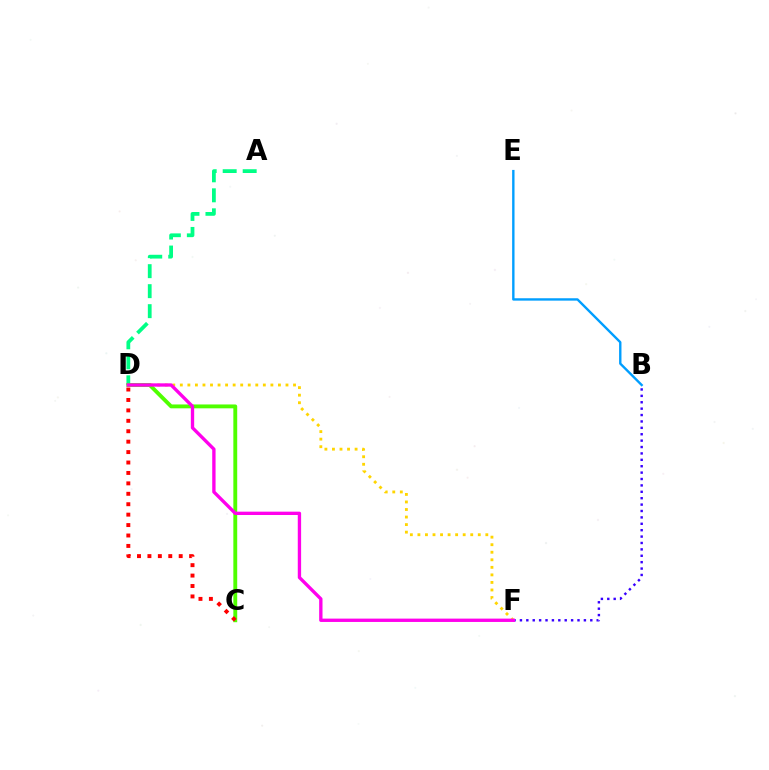{('D', 'F'): [{'color': '#ffd500', 'line_style': 'dotted', 'thickness': 2.05}, {'color': '#ff00ed', 'line_style': 'solid', 'thickness': 2.4}], ('A', 'D'): [{'color': '#00ff86', 'line_style': 'dashed', 'thickness': 2.72}], ('B', 'F'): [{'color': '#3700ff', 'line_style': 'dotted', 'thickness': 1.74}], ('C', 'D'): [{'color': '#4fff00', 'line_style': 'solid', 'thickness': 2.78}, {'color': '#ff0000', 'line_style': 'dotted', 'thickness': 2.83}], ('B', 'E'): [{'color': '#009eff', 'line_style': 'solid', 'thickness': 1.71}]}